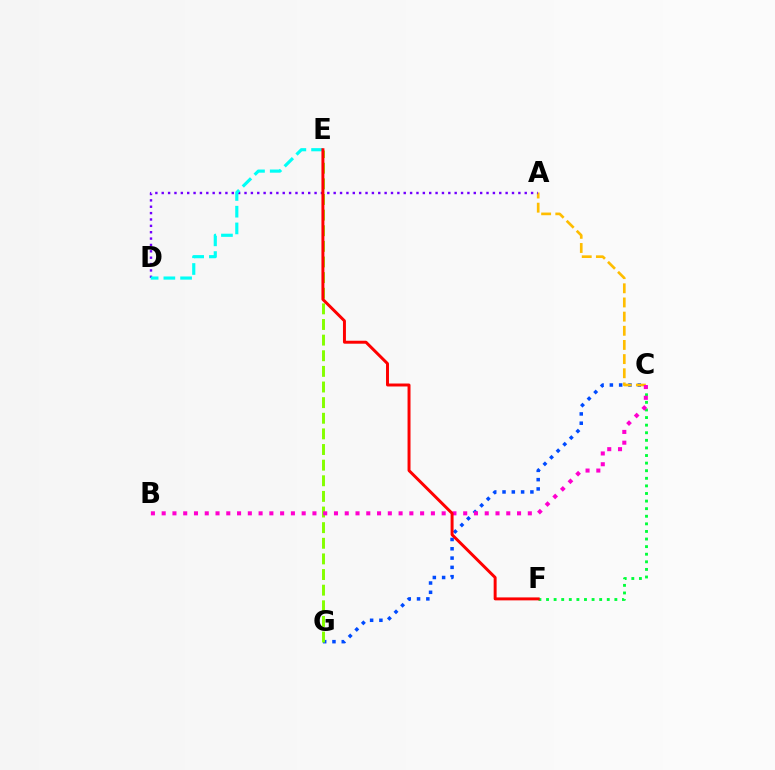{('C', 'G'): [{'color': '#004bff', 'line_style': 'dotted', 'thickness': 2.52}], ('A', 'C'): [{'color': '#ffbd00', 'line_style': 'dashed', 'thickness': 1.92}], ('C', 'F'): [{'color': '#00ff39', 'line_style': 'dotted', 'thickness': 2.06}], ('A', 'D'): [{'color': '#7200ff', 'line_style': 'dotted', 'thickness': 1.73}], ('E', 'G'): [{'color': '#84ff00', 'line_style': 'dashed', 'thickness': 2.12}], ('B', 'C'): [{'color': '#ff00cf', 'line_style': 'dotted', 'thickness': 2.93}], ('D', 'E'): [{'color': '#00fff6', 'line_style': 'dashed', 'thickness': 2.27}], ('E', 'F'): [{'color': '#ff0000', 'line_style': 'solid', 'thickness': 2.13}]}